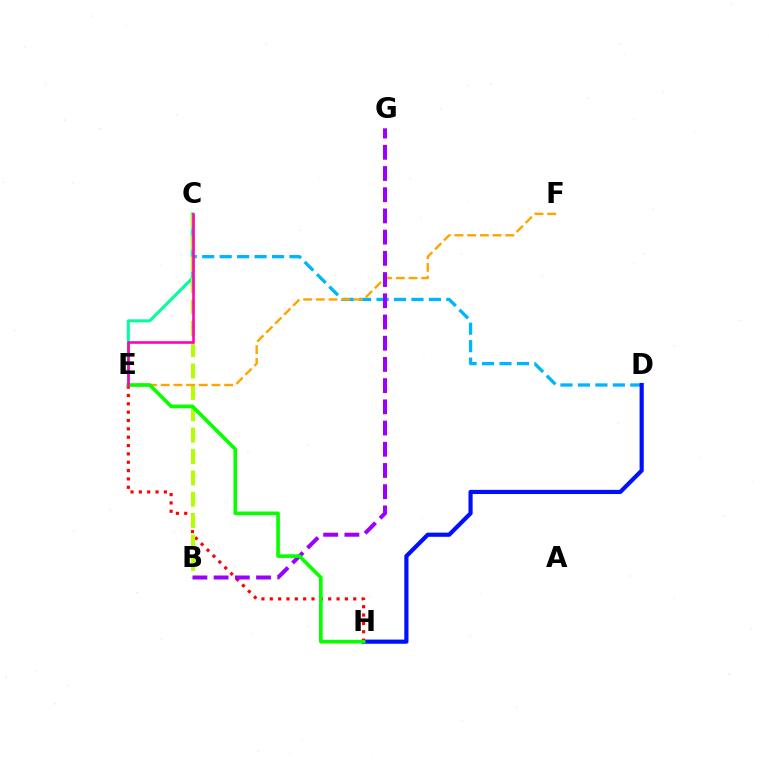{('C', 'D'): [{'color': '#00b5ff', 'line_style': 'dashed', 'thickness': 2.37}], ('C', 'E'): [{'color': '#00ff9d', 'line_style': 'solid', 'thickness': 2.18}, {'color': '#ff00bd', 'line_style': 'solid', 'thickness': 1.88}], ('D', 'H'): [{'color': '#0010ff', 'line_style': 'solid', 'thickness': 3.0}], ('E', 'H'): [{'color': '#ff0000', 'line_style': 'dotted', 'thickness': 2.27}, {'color': '#08ff00', 'line_style': 'solid', 'thickness': 2.63}], ('B', 'C'): [{'color': '#b3ff00', 'line_style': 'dashed', 'thickness': 2.9}], ('E', 'F'): [{'color': '#ffa500', 'line_style': 'dashed', 'thickness': 1.72}], ('B', 'G'): [{'color': '#9b00ff', 'line_style': 'dashed', 'thickness': 2.88}]}